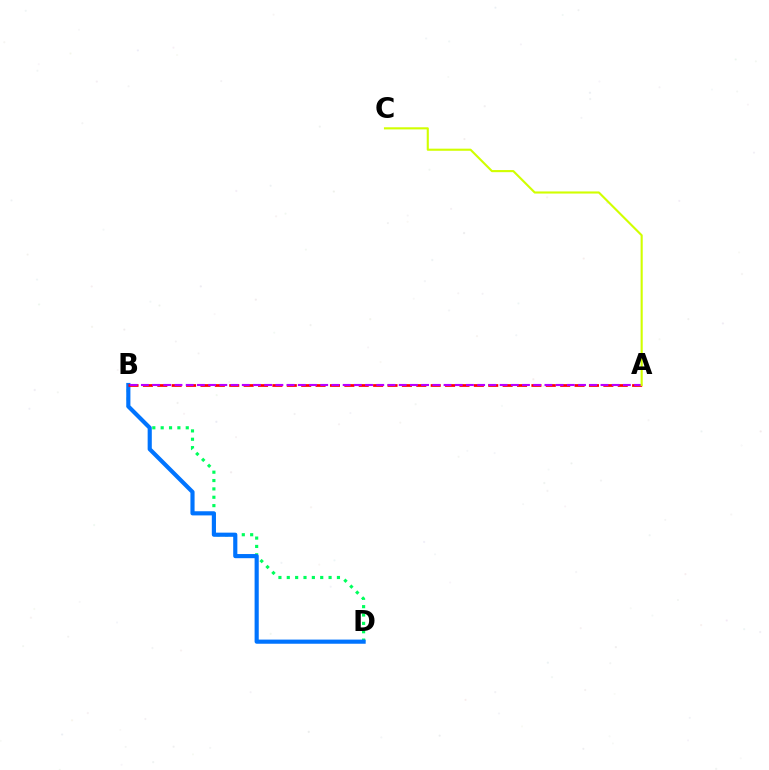{('B', 'D'): [{'color': '#00ff5c', 'line_style': 'dotted', 'thickness': 2.27}, {'color': '#0074ff', 'line_style': 'solid', 'thickness': 2.99}], ('A', 'B'): [{'color': '#ff0000', 'line_style': 'dashed', 'thickness': 1.95}, {'color': '#b900ff', 'line_style': 'dashed', 'thickness': 1.52}], ('A', 'C'): [{'color': '#d1ff00', 'line_style': 'solid', 'thickness': 1.53}]}